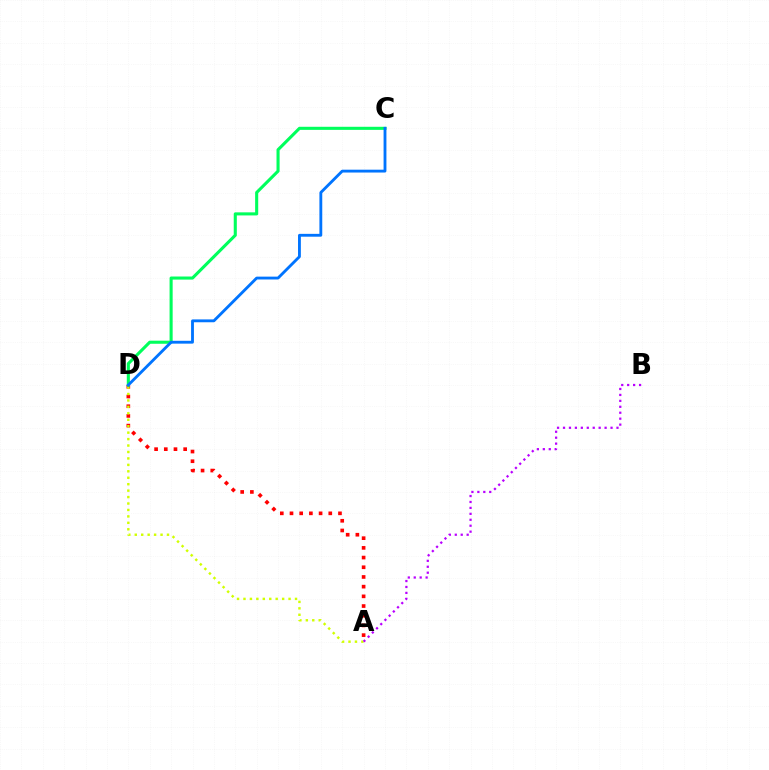{('A', 'D'): [{'color': '#ff0000', 'line_style': 'dotted', 'thickness': 2.63}, {'color': '#d1ff00', 'line_style': 'dotted', 'thickness': 1.75}], ('A', 'B'): [{'color': '#b900ff', 'line_style': 'dotted', 'thickness': 1.61}], ('C', 'D'): [{'color': '#00ff5c', 'line_style': 'solid', 'thickness': 2.22}, {'color': '#0074ff', 'line_style': 'solid', 'thickness': 2.05}]}